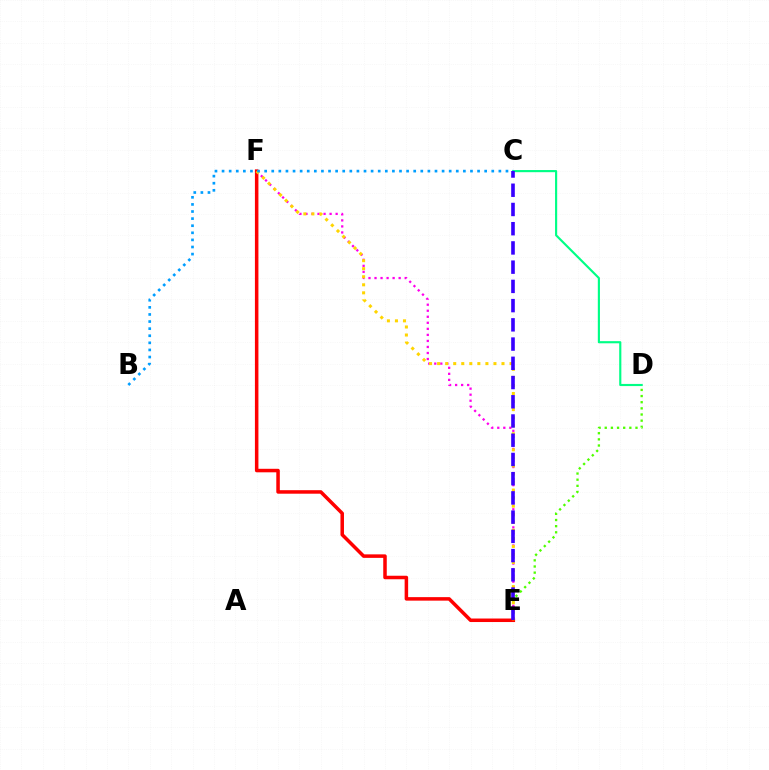{('D', 'E'): [{'color': '#4fff00', 'line_style': 'dotted', 'thickness': 1.67}], ('E', 'F'): [{'color': '#ff00ed', 'line_style': 'dotted', 'thickness': 1.64}, {'color': '#ff0000', 'line_style': 'solid', 'thickness': 2.53}, {'color': '#ffd500', 'line_style': 'dotted', 'thickness': 2.19}], ('C', 'D'): [{'color': '#00ff86', 'line_style': 'solid', 'thickness': 1.55}], ('B', 'C'): [{'color': '#009eff', 'line_style': 'dotted', 'thickness': 1.93}], ('C', 'E'): [{'color': '#3700ff', 'line_style': 'dashed', 'thickness': 2.61}]}